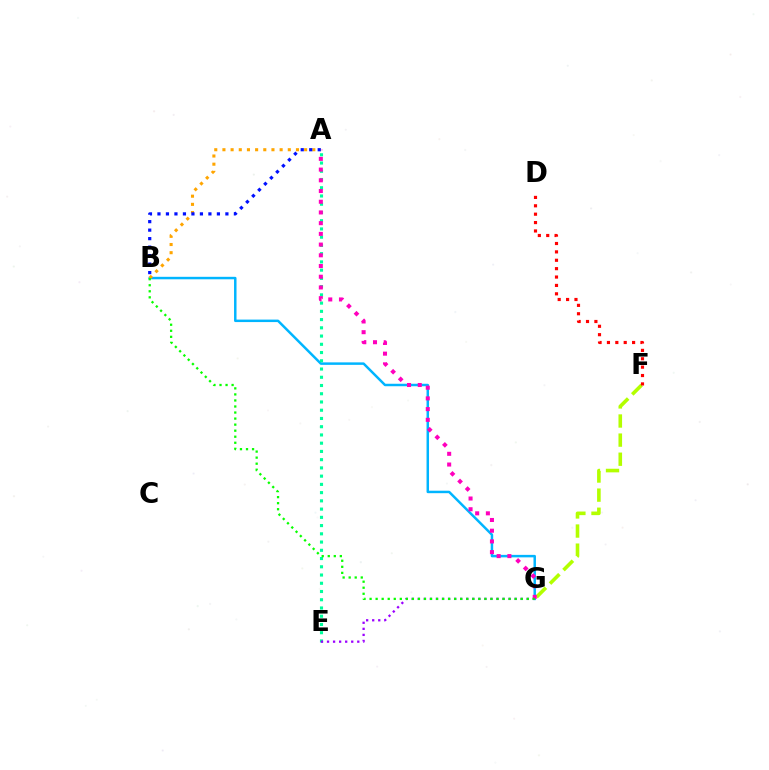{('F', 'G'): [{'color': '#b3ff00', 'line_style': 'dashed', 'thickness': 2.59}], ('B', 'G'): [{'color': '#00b5ff', 'line_style': 'solid', 'thickness': 1.78}, {'color': '#08ff00', 'line_style': 'dotted', 'thickness': 1.64}], ('A', 'B'): [{'color': '#ffa500', 'line_style': 'dotted', 'thickness': 2.22}, {'color': '#0010ff', 'line_style': 'dotted', 'thickness': 2.31}], ('A', 'E'): [{'color': '#00ff9d', 'line_style': 'dotted', 'thickness': 2.24}], ('E', 'G'): [{'color': '#9b00ff', 'line_style': 'dotted', 'thickness': 1.64}], ('A', 'G'): [{'color': '#ff00bd', 'line_style': 'dotted', 'thickness': 2.91}], ('D', 'F'): [{'color': '#ff0000', 'line_style': 'dotted', 'thickness': 2.28}]}